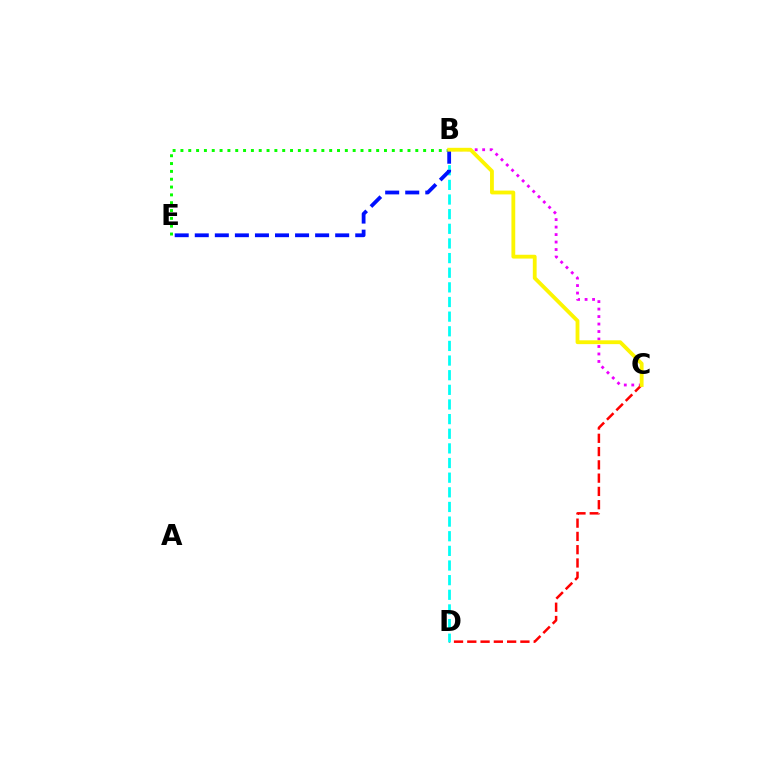{('B', 'C'): [{'color': '#ee00ff', 'line_style': 'dotted', 'thickness': 2.03}, {'color': '#fcf500', 'line_style': 'solid', 'thickness': 2.75}], ('C', 'D'): [{'color': '#ff0000', 'line_style': 'dashed', 'thickness': 1.8}], ('B', 'D'): [{'color': '#00fff6', 'line_style': 'dashed', 'thickness': 1.99}], ('B', 'E'): [{'color': '#08ff00', 'line_style': 'dotted', 'thickness': 2.13}, {'color': '#0010ff', 'line_style': 'dashed', 'thickness': 2.73}]}